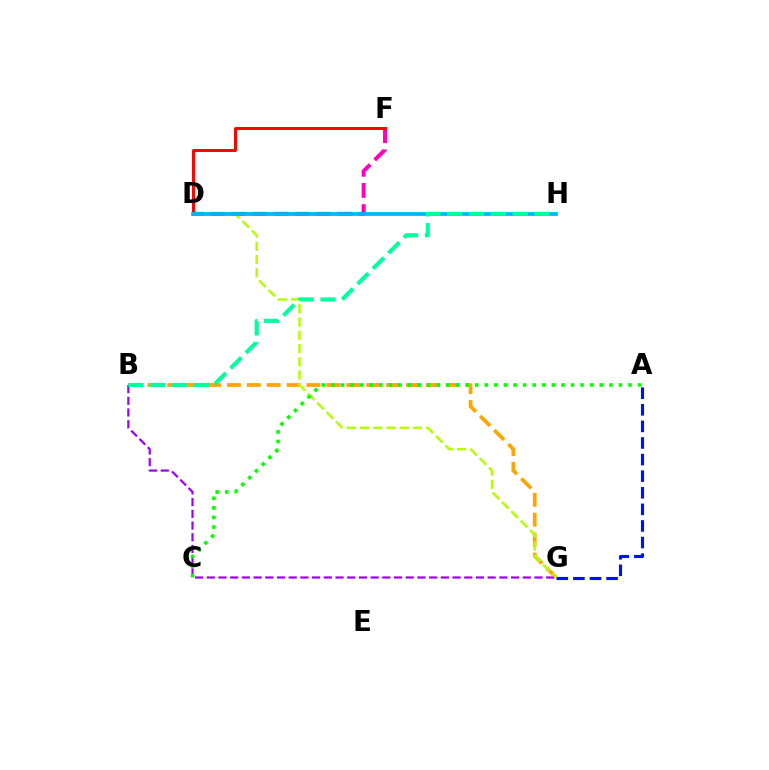{('D', 'F'): [{'color': '#ff00bd', 'line_style': 'dashed', 'thickness': 2.88}, {'color': '#ff0000', 'line_style': 'solid', 'thickness': 2.13}], ('A', 'G'): [{'color': '#0010ff', 'line_style': 'dashed', 'thickness': 2.25}], ('B', 'G'): [{'color': '#ffa500', 'line_style': 'dashed', 'thickness': 2.7}, {'color': '#9b00ff', 'line_style': 'dashed', 'thickness': 1.59}], ('D', 'G'): [{'color': '#b3ff00', 'line_style': 'dashed', 'thickness': 1.8}], ('D', 'H'): [{'color': '#00b5ff', 'line_style': 'solid', 'thickness': 2.7}], ('A', 'C'): [{'color': '#08ff00', 'line_style': 'dotted', 'thickness': 2.6}], ('B', 'H'): [{'color': '#00ff9d', 'line_style': 'dashed', 'thickness': 2.96}]}